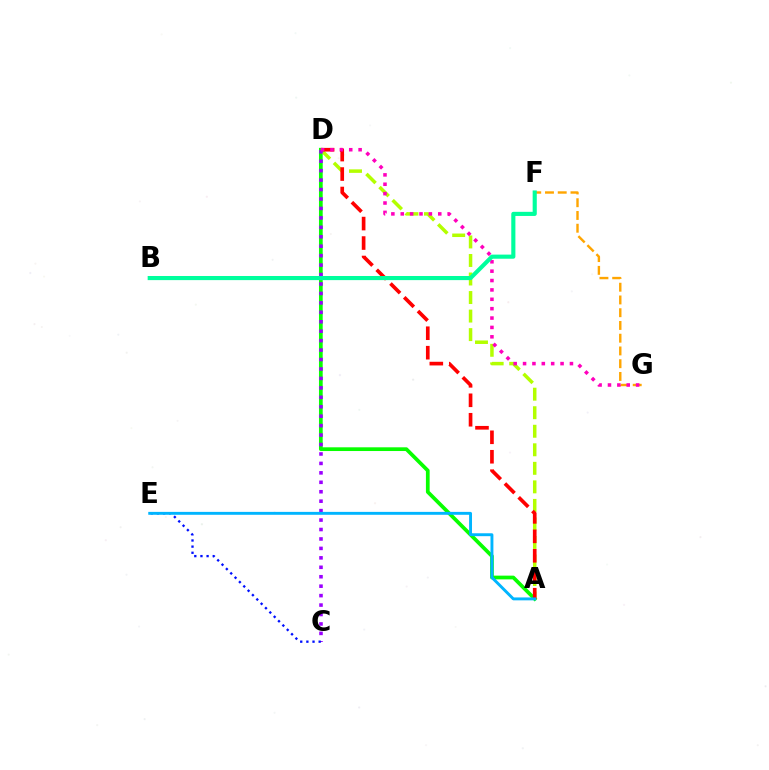{('A', 'D'): [{'color': '#08ff00', 'line_style': 'solid', 'thickness': 2.68}, {'color': '#b3ff00', 'line_style': 'dashed', 'thickness': 2.52}, {'color': '#ff0000', 'line_style': 'dashed', 'thickness': 2.64}], ('F', 'G'): [{'color': '#ffa500', 'line_style': 'dashed', 'thickness': 1.73}], ('C', 'D'): [{'color': '#9b00ff', 'line_style': 'dotted', 'thickness': 2.57}], ('C', 'E'): [{'color': '#0010ff', 'line_style': 'dotted', 'thickness': 1.67}], ('A', 'E'): [{'color': '#00b5ff', 'line_style': 'solid', 'thickness': 2.09}], ('D', 'G'): [{'color': '#ff00bd', 'line_style': 'dotted', 'thickness': 2.55}], ('B', 'F'): [{'color': '#00ff9d', 'line_style': 'solid', 'thickness': 2.97}]}